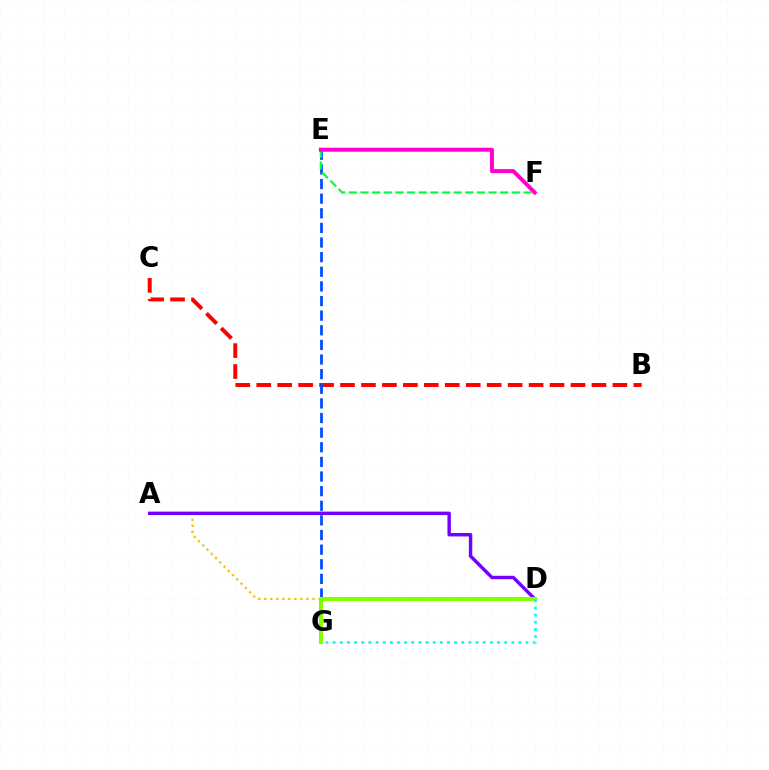{('A', 'D'): [{'color': '#ffbd00', 'line_style': 'dotted', 'thickness': 1.63}, {'color': '#7200ff', 'line_style': 'solid', 'thickness': 2.47}], ('B', 'C'): [{'color': '#ff0000', 'line_style': 'dashed', 'thickness': 2.85}], ('E', 'G'): [{'color': '#004bff', 'line_style': 'dashed', 'thickness': 1.99}], ('D', 'G'): [{'color': '#84ff00', 'line_style': 'solid', 'thickness': 2.98}, {'color': '#00fff6', 'line_style': 'dotted', 'thickness': 1.94}], ('E', 'F'): [{'color': '#00ff39', 'line_style': 'dashed', 'thickness': 1.58}, {'color': '#ff00cf', 'line_style': 'solid', 'thickness': 2.86}]}